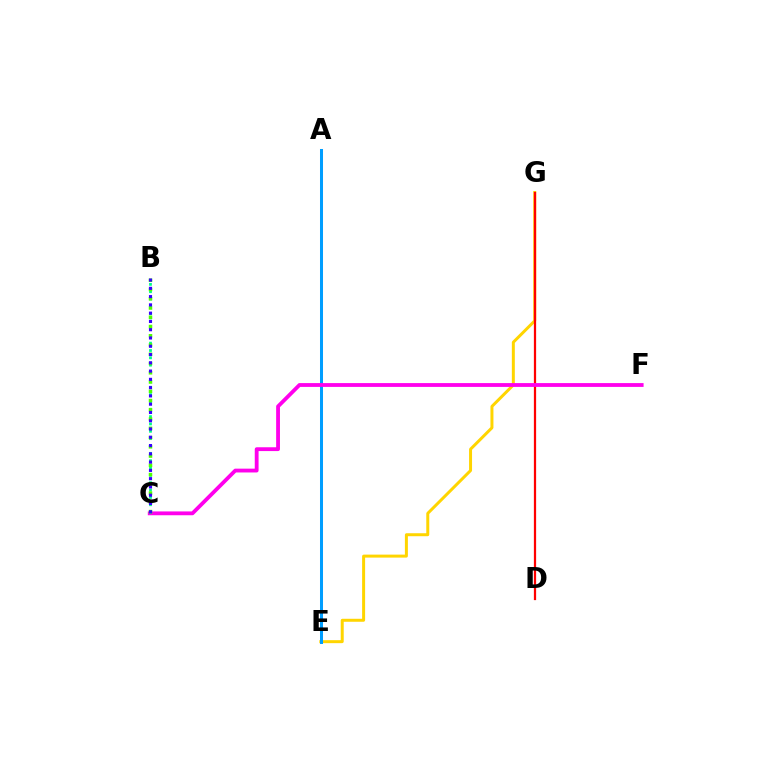{('E', 'G'): [{'color': '#ffd500', 'line_style': 'solid', 'thickness': 2.15}], ('A', 'E'): [{'color': '#009eff', 'line_style': 'solid', 'thickness': 2.17}], ('D', 'G'): [{'color': '#ff0000', 'line_style': 'solid', 'thickness': 1.62}], ('C', 'F'): [{'color': '#ff00ed', 'line_style': 'solid', 'thickness': 2.75}], ('B', 'C'): [{'color': '#00ff86', 'line_style': 'dotted', 'thickness': 2.0}, {'color': '#4fff00', 'line_style': 'dotted', 'thickness': 2.51}, {'color': '#3700ff', 'line_style': 'dotted', 'thickness': 2.25}]}